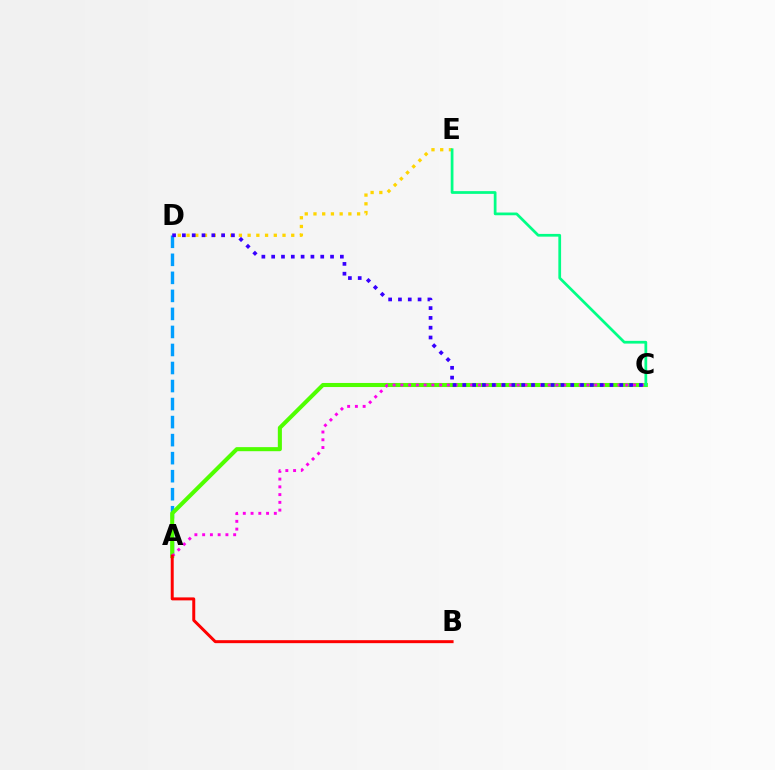{('A', 'D'): [{'color': '#009eff', 'line_style': 'dashed', 'thickness': 2.45}], ('D', 'E'): [{'color': '#ffd500', 'line_style': 'dotted', 'thickness': 2.37}], ('A', 'C'): [{'color': '#4fff00', 'line_style': 'solid', 'thickness': 2.93}, {'color': '#ff00ed', 'line_style': 'dotted', 'thickness': 2.11}], ('A', 'B'): [{'color': '#ff0000', 'line_style': 'solid', 'thickness': 2.14}], ('C', 'D'): [{'color': '#3700ff', 'line_style': 'dotted', 'thickness': 2.67}], ('C', 'E'): [{'color': '#00ff86', 'line_style': 'solid', 'thickness': 1.97}]}